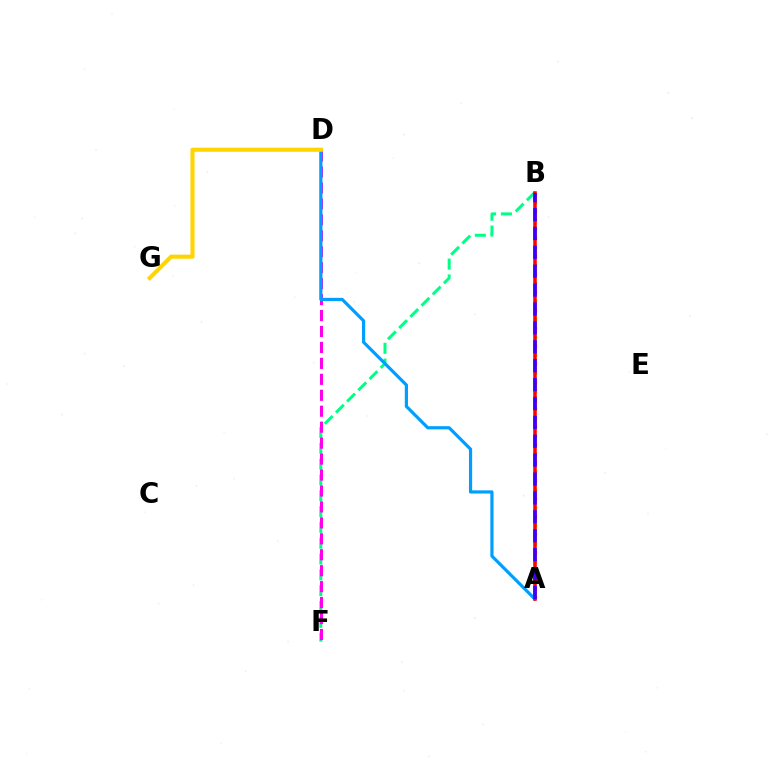{('B', 'F'): [{'color': '#00ff86', 'line_style': 'dashed', 'thickness': 2.15}], ('A', 'B'): [{'color': '#4fff00', 'line_style': 'dotted', 'thickness': 2.44}, {'color': '#ff0000', 'line_style': 'solid', 'thickness': 2.55}, {'color': '#3700ff', 'line_style': 'dashed', 'thickness': 2.57}], ('D', 'F'): [{'color': '#ff00ed', 'line_style': 'dashed', 'thickness': 2.17}], ('A', 'D'): [{'color': '#009eff', 'line_style': 'solid', 'thickness': 2.29}], ('D', 'G'): [{'color': '#ffd500', 'line_style': 'solid', 'thickness': 2.95}]}